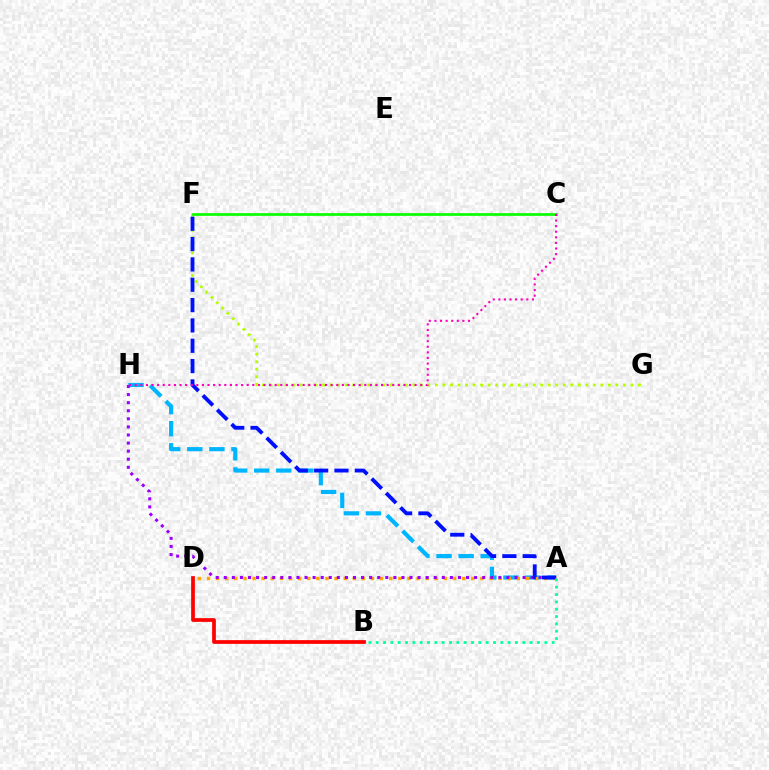{('F', 'G'): [{'color': '#b3ff00', 'line_style': 'dotted', 'thickness': 2.04}], ('B', 'D'): [{'color': '#ff0000', 'line_style': 'solid', 'thickness': 2.68}], ('C', 'F'): [{'color': '#08ff00', 'line_style': 'solid', 'thickness': 1.94}], ('A', 'H'): [{'color': '#00b5ff', 'line_style': 'dashed', 'thickness': 3.0}, {'color': '#9b00ff', 'line_style': 'dotted', 'thickness': 2.19}], ('A', 'D'): [{'color': '#ffa500', 'line_style': 'dotted', 'thickness': 2.48}], ('A', 'F'): [{'color': '#0010ff', 'line_style': 'dashed', 'thickness': 2.76}], ('C', 'H'): [{'color': '#ff00bd', 'line_style': 'dotted', 'thickness': 1.52}], ('A', 'B'): [{'color': '#00ff9d', 'line_style': 'dotted', 'thickness': 1.99}]}